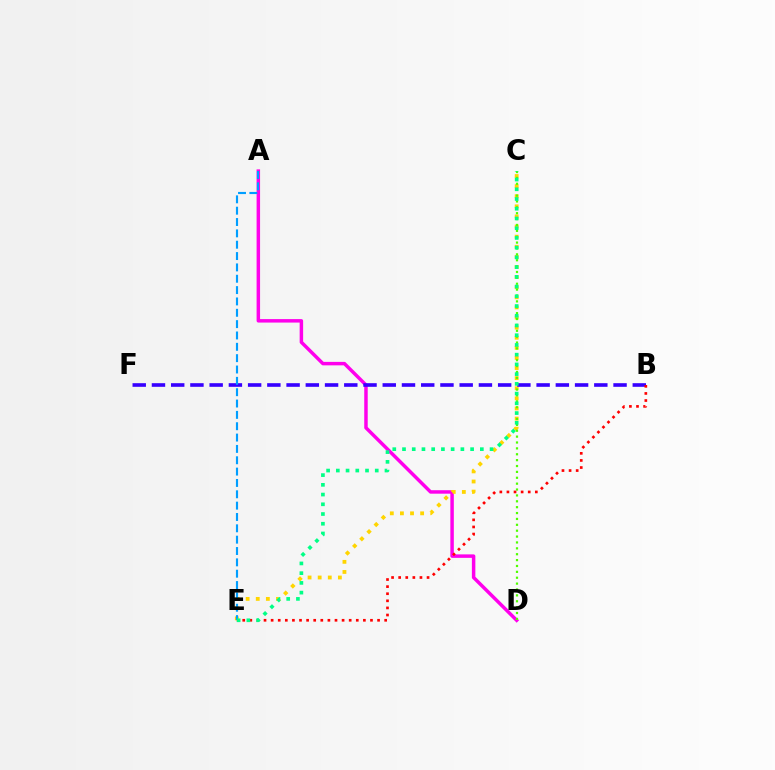{('A', 'D'): [{'color': '#ff00ed', 'line_style': 'solid', 'thickness': 2.5}], ('C', 'E'): [{'color': '#ffd500', 'line_style': 'dotted', 'thickness': 2.75}, {'color': '#00ff86', 'line_style': 'dotted', 'thickness': 2.64}], ('B', 'F'): [{'color': '#3700ff', 'line_style': 'dashed', 'thickness': 2.61}], ('C', 'D'): [{'color': '#4fff00', 'line_style': 'dotted', 'thickness': 1.6}], ('B', 'E'): [{'color': '#ff0000', 'line_style': 'dotted', 'thickness': 1.93}], ('A', 'E'): [{'color': '#009eff', 'line_style': 'dashed', 'thickness': 1.54}]}